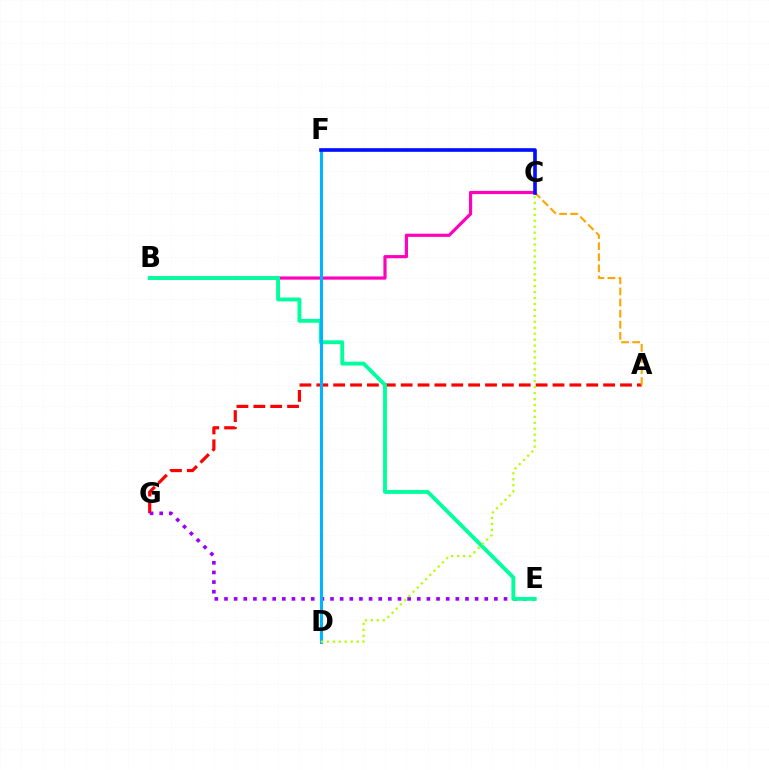{('A', 'G'): [{'color': '#ff0000', 'line_style': 'dashed', 'thickness': 2.29}], ('E', 'G'): [{'color': '#9b00ff', 'line_style': 'dotted', 'thickness': 2.62}], ('B', 'C'): [{'color': '#ff00bd', 'line_style': 'solid', 'thickness': 2.29}], ('D', 'F'): [{'color': '#08ff00', 'line_style': 'solid', 'thickness': 1.53}, {'color': '#00b5ff', 'line_style': 'solid', 'thickness': 2.18}], ('B', 'E'): [{'color': '#00ff9d', 'line_style': 'solid', 'thickness': 2.78}], ('A', 'C'): [{'color': '#ffa500', 'line_style': 'dashed', 'thickness': 1.51}], ('C', 'D'): [{'color': '#b3ff00', 'line_style': 'dotted', 'thickness': 1.61}], ('C', 'F'): [{'color': '#0010ff', 'line_style': 'solid', 'thickness': 2.62}]}